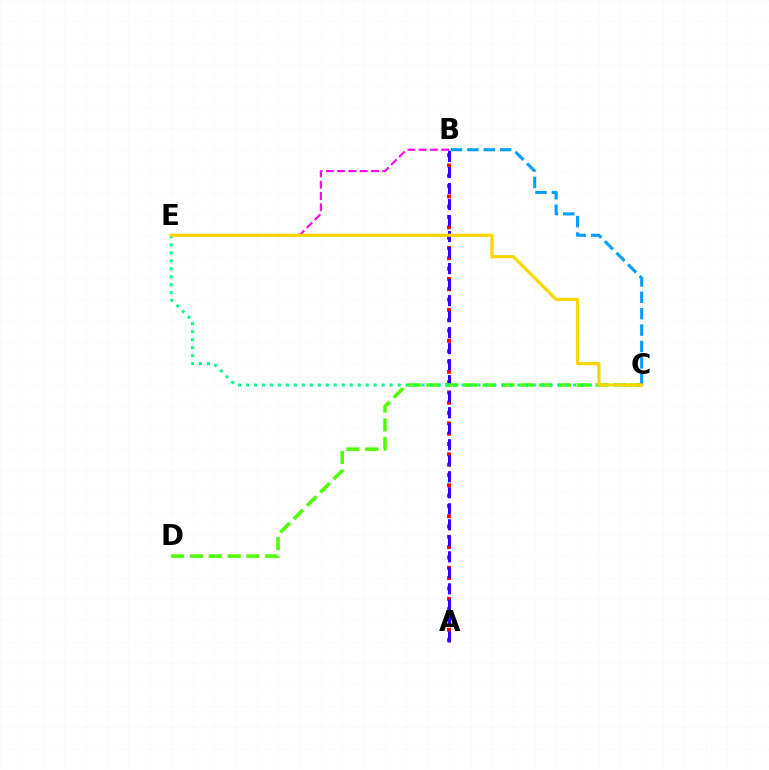{('A', 'B'): [{'color': '#ff0000', 'line_style': 'dotted', 'thickness': 2.8}, {'color': '#3700ff', 'line_style': 'dashed', 'thickness': 2.18}], ('C', 'D'): [{'color': '#4fff00', 'line_style': 'dashed', 'thickness': 2.56}], ('B', 'C'): [{'color': '#009eff', 'line_style': 'dashed', 'thickness': 2.23}], ('C', 'E'): [{'color': '#00ff86', 'line_style': 'dotted', 'thickness': 2.17}, {'color': '#ffd500', 'line_style': 'solid', 'thickness': 2.3}], ('B', 'E'): [{'color': '#ff00ed', 'line_style': 'dashed', 'thickness': 1.53}]}